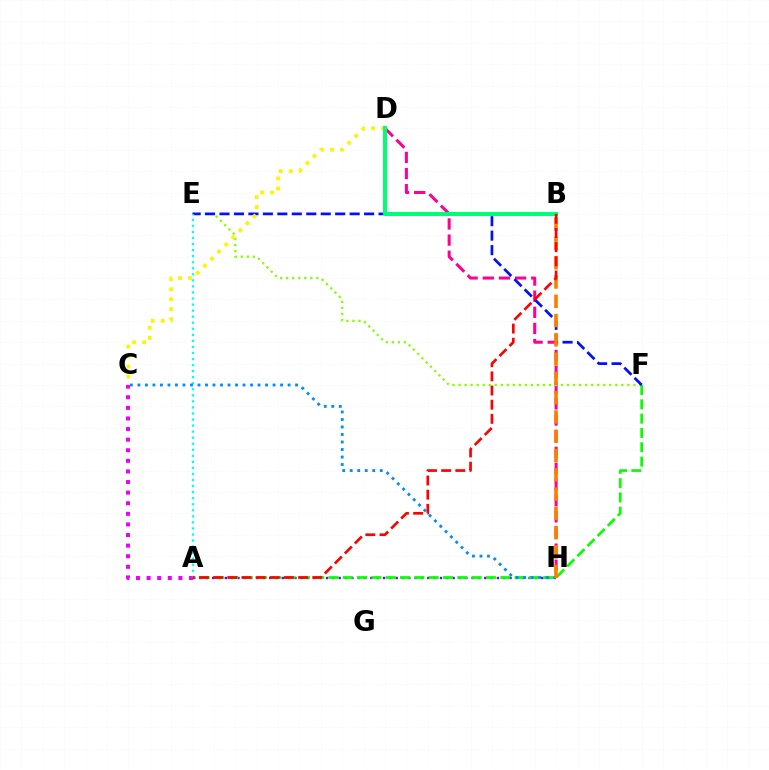{('A', 'H'): [{'color': '#7200ff', 'line_style': 'dotted', 'thickness': 1.72}], ('D', 'H'): [{'color': '#ff0094', 'line_style': 'dashed', 'thickness': 2.19}], ('E', 'F'): [{'color': '#84ff00', 'line_style': 'dotted', 'thickness': 1.64}, {'color': '#0010ff', 'line_style': 'dashed', 'thickness': 1.96}], ('A', 'F'): [{'color': '#08ff00', 'line_style': 'dashed', 'thickness': 1.94}], ('C', 'D'): [{'color': '#fcf500', 'line_style': 'dotted', 'thickness': 2.72}], ('B', 'D'): [{'color': '#00ff74', 'line_style': 'solid', 'thickness': 2.87}], ('A', 'C'): [{'color': '#ee00ff', 'line_style': 'dotted', 'thickness': 2.88}], ('A', 'E'): [{'color': '#00fff6', 'line_style': 'dotted', 'thickness': 1.64}], ('C', 'H'): [{'color': '#008cff', 'line_style': 'dotted', 'thickness': 2.04}], ('B', 'H'): [{'color': '#ff7c00', 'line_style': 'dashed', 'thickness': 2.62}], ('A', 'B'): [{'color': '#ff0000', 'line_style': 'dashed', 'thickness': 1.92}]}